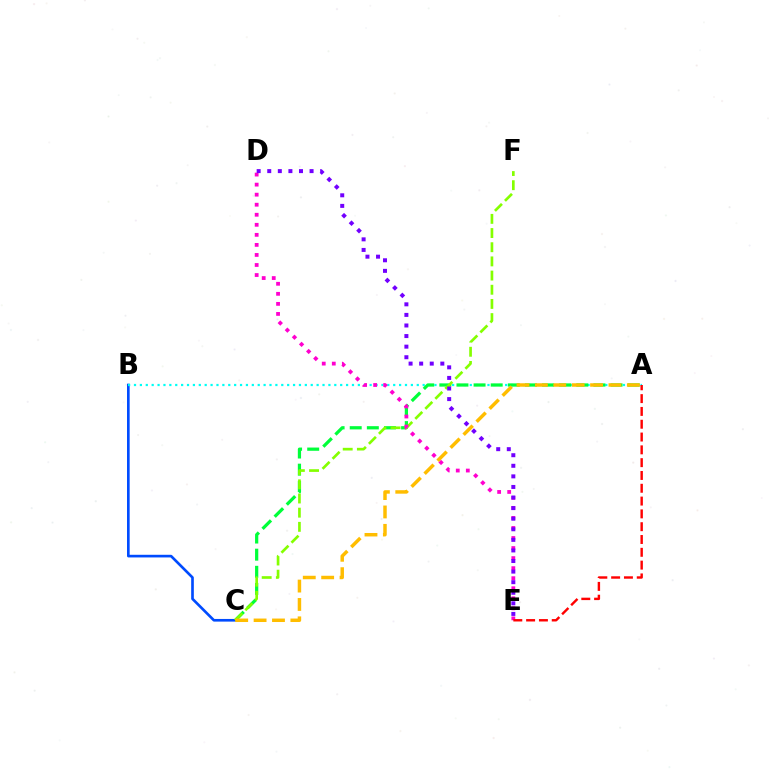{('B', 'C'): [{'color': '#004bff', 'line_style': 'solid', 'thickness': 1.91}], ('A', 'B'): [{'color': '#00fff6', 'line_style': 'dotted', 'thickness': 1.6}], ('A', 'C'): [{'color': '#00ff39', 'line_style': 'dashed', 'thickness': 2.33}, {'color': '#ffbd00', 'line_style': 'dashed', 'thickness': 2.5}], ('C', 'F'): [{'color': '#84ff00', 'line_style': 'dashed', 'thickness': 1.93}], ('D', 'E'): [{'color': '#ff00cf', 'line_style': 'dotted', 'thickness': 2.73}, {'color': '#7200ff', 'line_style': 'dotted', 'thickness': 2.87}], ('A', 'E'): [{'color': '#ff0000', 'line_style': 'dashed', 'thickness': 1.74}]}